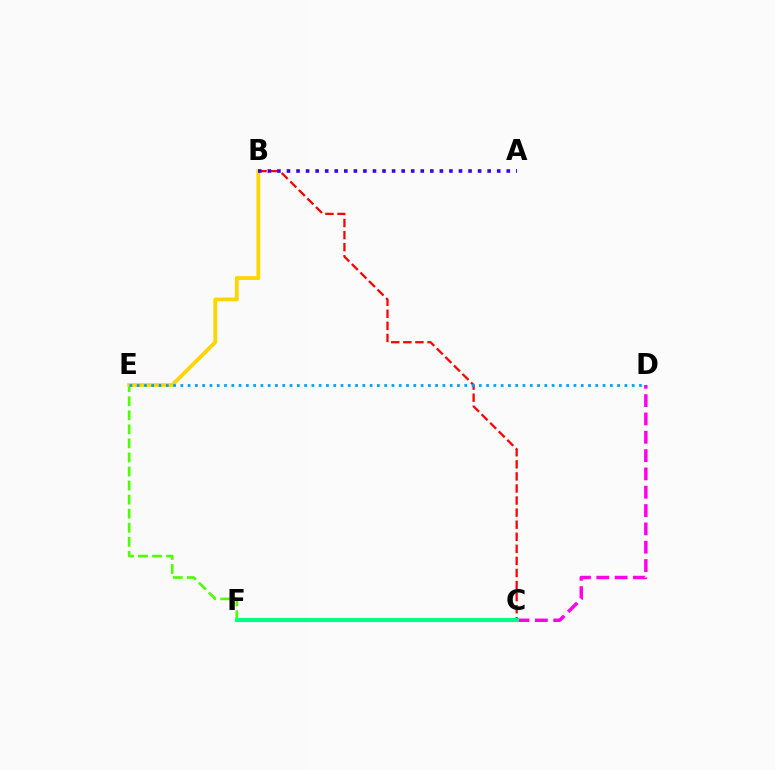{('C', 'D'): [{'color': '#ff00ed', 'line_style': 'dashed', 'thickness': 2.49}], ('B', 'C'): [{'color': '#ff0000', 'line_style': 'dashed', 'thickness': 1.64}], ('E', 'F'): [{'color': '#4fff00', 'line_style': 'dashed', 'thickness': 1.91}], ('B', 'E'): [{'color': '#ffd500', 'line_style': 'solid', 'thickness': 2.73}], ('D', 'E'): [{'color': '#009eff', 'line_style': 'dotted', 'thickness': 1.98}], ('A', 'B'): [{'color': '#3700ff', 'line_style': 'dotted', 'thickness': 2.6}], ('C', 'F'): [{'color': '#00ff86', 'line_style': 'solid', 'thickness': 2.96}]}